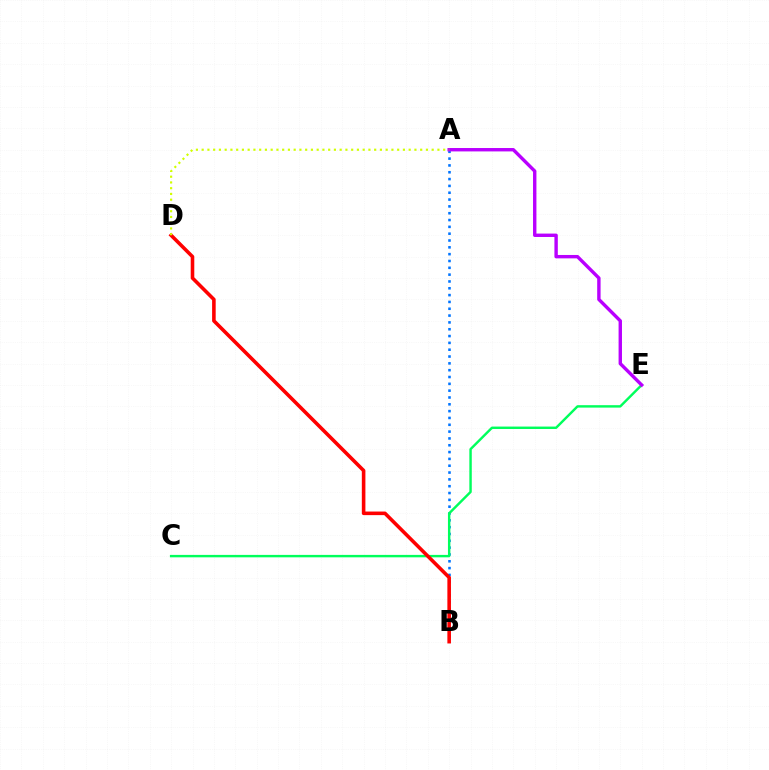{('A', 'B'): [{'color': '#0074ff', 'line_style': 'dotted', 'thickness': 1.85}], ('C', 'E'): [{'color': '#00ff5c', 'line_style': 'solid', 'thickness': 1.75}], ('B', 'D'): [{'color': '#ff0000', 'line_style': 'solid', 'thickness': 2.58}], ('A', 'E'): [{'color': '#b900ff', 'line_style': 'solid', 'thickness': 2.44}], ('A', 'D'): [{'color': '#d1ff00', 'line_style': 'dotted', 'thickness': 1.56}]}